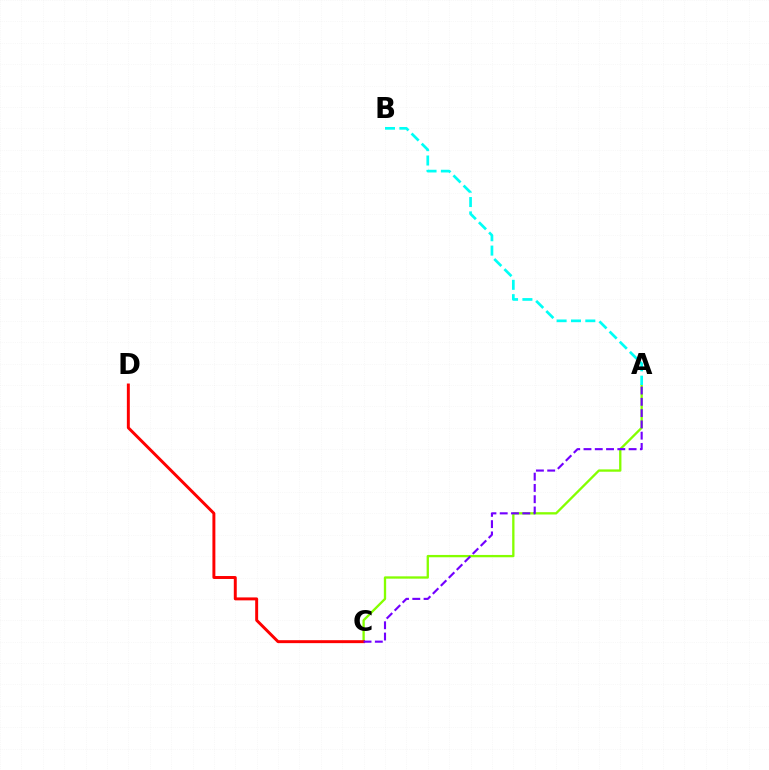{('A', 'C'): [{'color': '#84ff00', 'line_style': 'solid', 'thickness': 1.67}, {'color': '#7200ff', 'line_style': 'dashed', 'thickness': 1.53}], ('C', 'D'): [{'color': '#ff0000', 'line_style': 'solid', 'thickness': 2.13}], ('A', 'B'): [{'color': '#00fff6', 'line_style': 'dashed', 'thickness': 1.95}]}